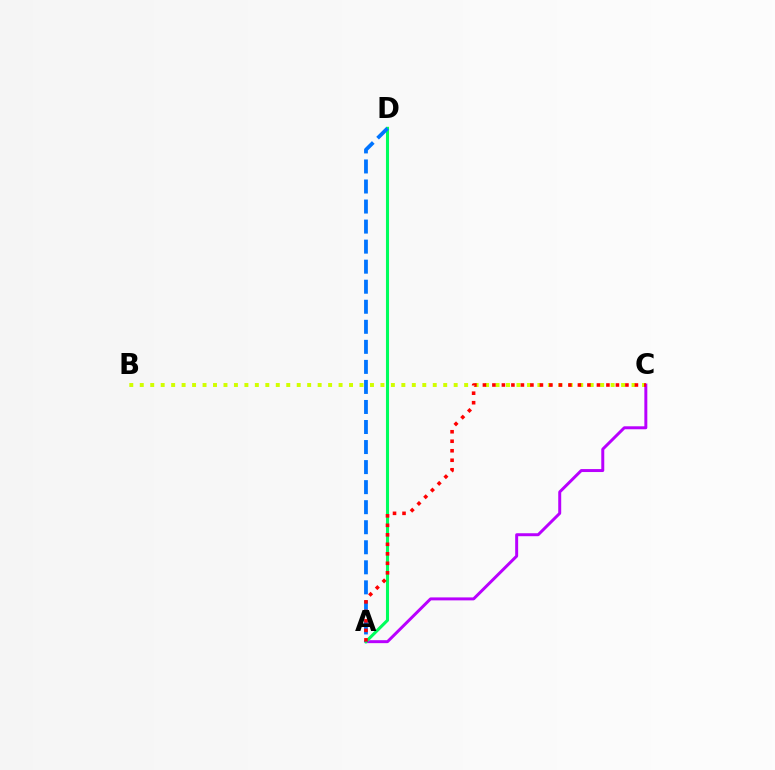{('B', 'C'): [{'color': '#d1ff00', 'line_style': 'dotted', 'thickness': 2.84}], ('A', 'C'): [{'color': '#b900ff', 'line_style': 'solid', 'thickness': 2.14}, {'color': '#ff0000', 'line_style': 'dotted', 'thickness': 2.58}], ('A', 'D'): [{'color': '#00ff5c', 'line_style': 'solid', 'thickness': 2.21}, {'color': '#0074ff', 'line_style': 'dashed', 'thickness': 2.72}]}